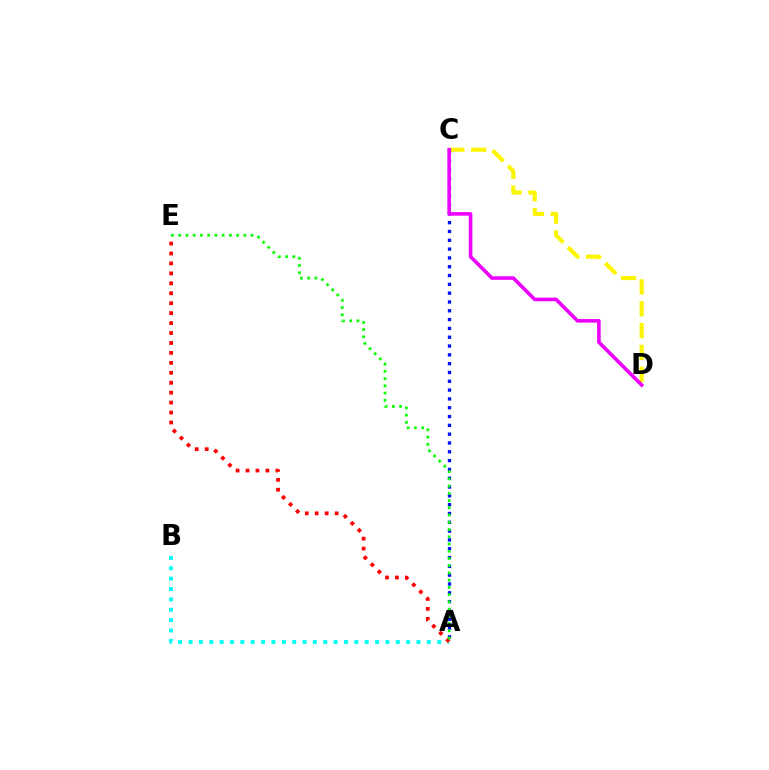{('C', 'D'): [{'color': '#fcf500', 'line_style': 'dashed', 'thickness': 2.97}, {'color': '#ee00ff', 'line_style': 'solid', 'thickness': 2.59}], ('A', 'C'): [{'color': '#0010ff', 'line_style': 'dotted', 'thickness': 2.39}], ('A', 'B'): [{'color': '#00fff6', 'line_style': 'dotted', 'thickness': 2.81}], ('A', 'E'): [{'color': '#ff0000', 'line_style': 'dotted', 'thickness': 2.7}, {'color': '#08ff00', 'line_style': 'dotted', 'thickness': 1.97}]}